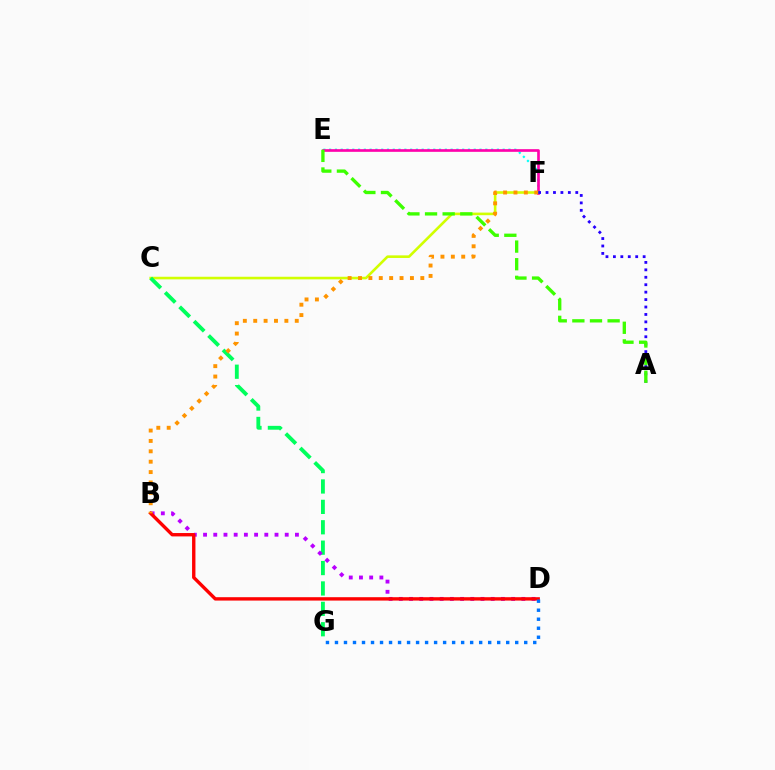{('E', 'F'): [{'color': '#00fff6', 'line_style': 'dotted', 'thickness': 1.57}, {'color': '#ff00ac', 'line_style': 'solid', 'thickness': 1.92}], ('C', 'F'): [{'color': '#d1ff00', 'line_style': 'solid', 'thickness': 1.87}], ('C', 'G'): [{'color': '#00ff5c', 'line_style': 'dashed', 'thickness': 2.77}], ('B', 'D'): [{'color': '#b900ff', 'line_style': 'dotted', 'thickness': 2.77}, {'color': '#ff0000', 'line_style': 'solid', 'thickness': 2.43}], ('D', 'G'): [{'color': '#0074ff', 'line_style': 'dotted', 'thickness': 2.45}], ('B', 'F'): [{'color': '#ff9400', 'line_style': 'dotted', 'thickness': 2.82}], ('A', 'F'): [{'color': '#2500ff', 'line_style': 'dotted', 'thickness': 2.02}], ('A', 'E'): [{'color': '#3dff00', 'line_style': 'dashed', 'thickness': 2.39}]}